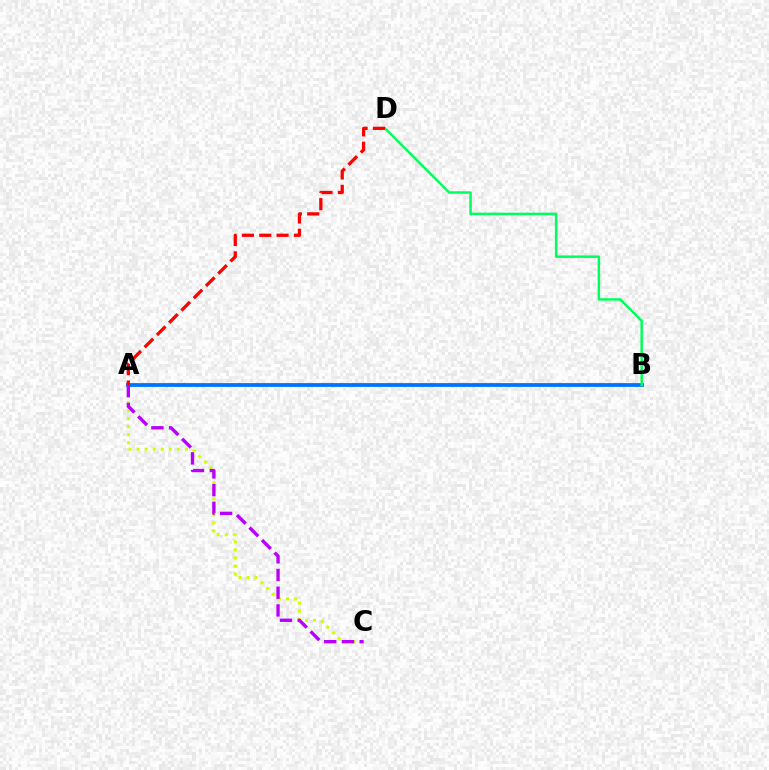{('A', 'C'): [{'color': '#d1ff00', 'line_style': 'dotted', 'thickness': 2.19}, {'color': '#b900ff', 'line_style': 'dashed', 'thickness': 2.41}], ('A', 'B'): [{'color': '#0074ff', 'line_style': 'solid', 'thickness': 2.72}], ('B', 'D'): [{'color': '#00ff5c', 'line_style': 'solid', 'thickness': 1.78}], ('A', 'D'): [{'color': '#ff0000', 'line_style': 'dashed', 'thickness': 2.36}]}